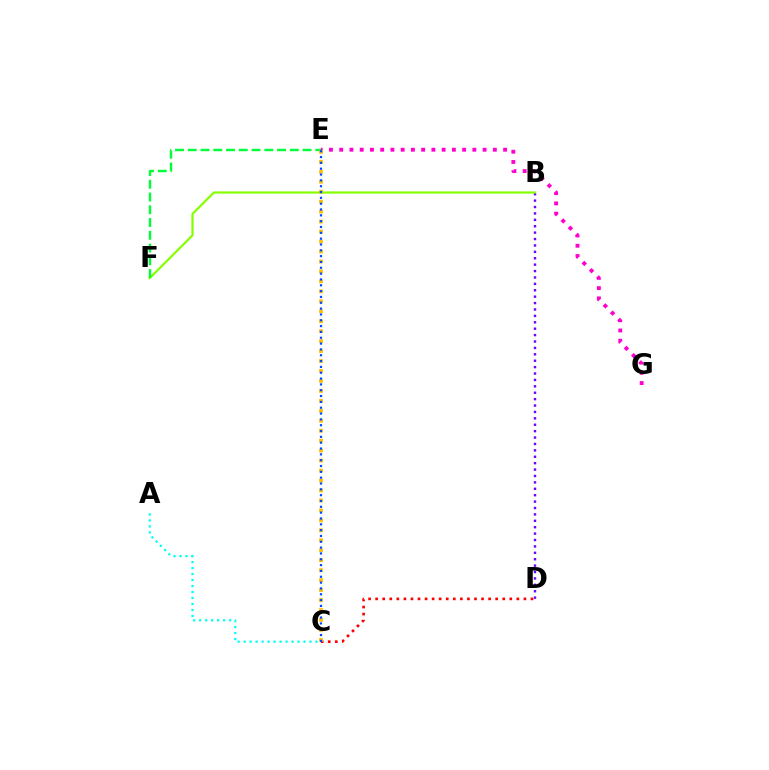{('B', 'D'): [{'color': '#7200ff', 'line_style': 'dotted', 'thickness': 1.74}], ('B', 'F'): [{'color': '#84ff00', 'line_style': 'solid', 'thickness': 1.58}], ('E', 'F'): [{'color': '#00ff39', 'line_style': 'dashed', 'thickness': 1.73}], ('C', 'D'): [{'color': '#ff0000', 'line_style': 'dotted', 'thickness': 1.92}], ('E', 'G'): [{'color': '#ff00cf', 'line_style': 'dotted', 'thickness': 2.78}], ('C', 'E'): [{'color': '#ffbd00', 'line_style': 'dotted', 'thickness': 2.71}, {'color': '#004bff', 'line_style': 'dotted', 'thickness': 1.58}], ('A', 'C'): [{'color': '#00fff6', 'line_style': 'dotted', 'thickness': 1.63}]}